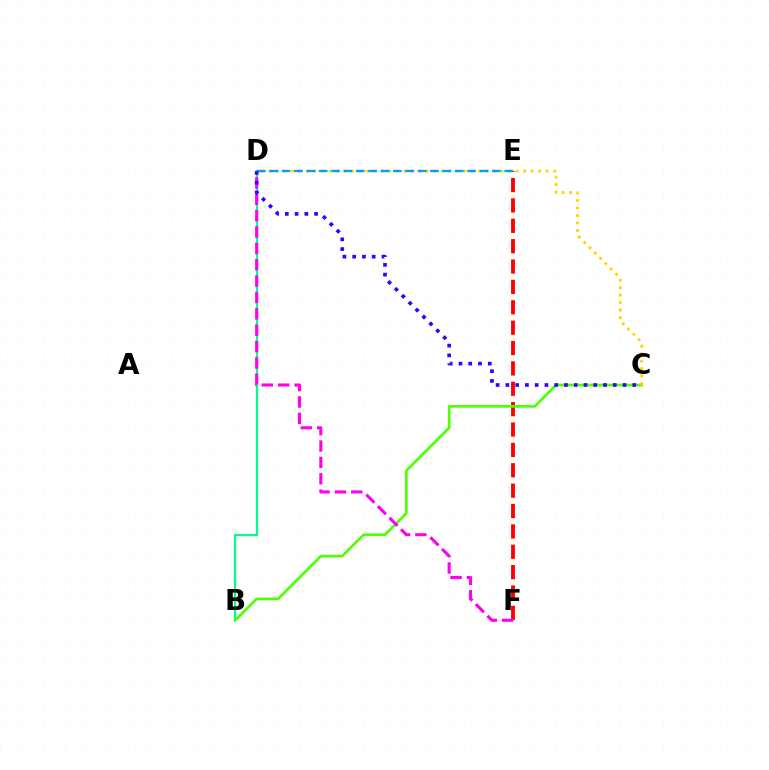{('E', 'F'): [{'color': '#ff0000', 'line_style': 'dashed', 'thickness': 2.77}], ('B', 'D'): [{'color': '#00ff86', 'line_style': 'solid', 'thickness': 1.61}], ('B', 'C'): [{'color': '#4fff00', 'line_style': 'solid', 'thickness': 1.92}], ('D', 'F'): [{'color': '#ff00ed', 'line_style': 'dashed', 'thickness': 2.22}], ('C', 'D'): [{'color': '#ffd500', 'line_style': 'dotted', 'thickness': 2.03}, {'color': '#3700ff', 'line_style': 'dotted', 'thickness': 2.65}], ('D', 'E'): [{'color': '#009eff', 'line_style': 'dashed', 'thickness': 1.68}]}